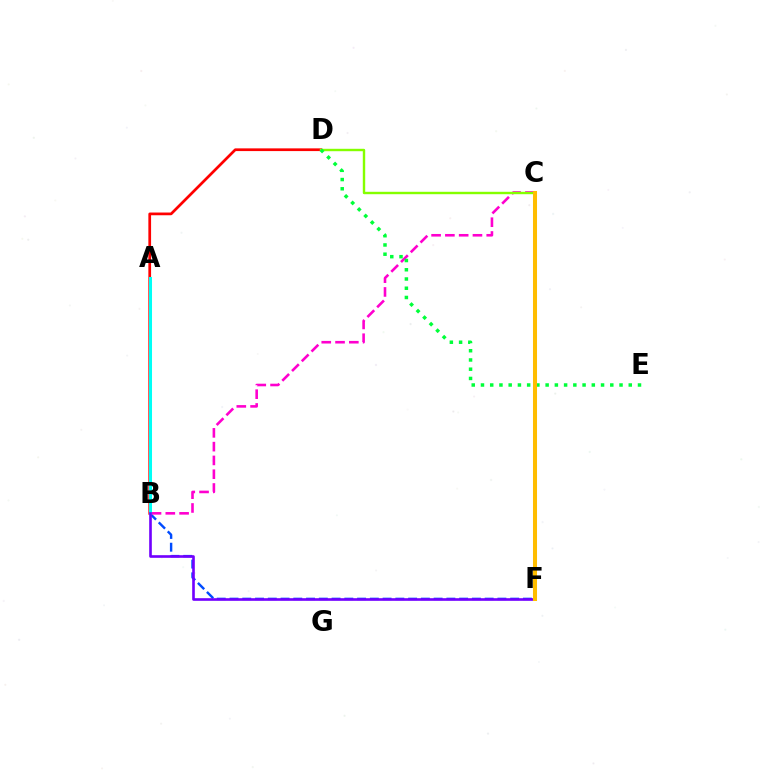{('B', 'D'): [{'color': '#ff0000', 'line_style': 'solid', 'thickness': 1.96}], ('B', 'F'): [{'color': '#004bff', 'line_style': 'dashed', 'thickness': 1.73}, {'color': '#7200ff', 'line_style': 'solid', 'thickness': 1.89}], ('B', 'C'): [{'color': '#ff00cf', 'line_style': 'dashed', 'thickness': 1.87}], ('C', 'D'): [{'color': '#84ff00', 'line_style': 'solid', 'thickness': 1.73}], ('A', 'B'): [{'color': '#00fff6', 'line_style': 'solid', 'thickness': 2.18}], ('D', 'E'): [{'color': '#00ff39', 'line_style': 'dotted', 'thickness': 2.51}], ('C', 'F'): [{'color': '#ffbd00', 'line_style': 'solid', 'thickness': 2.91}]}